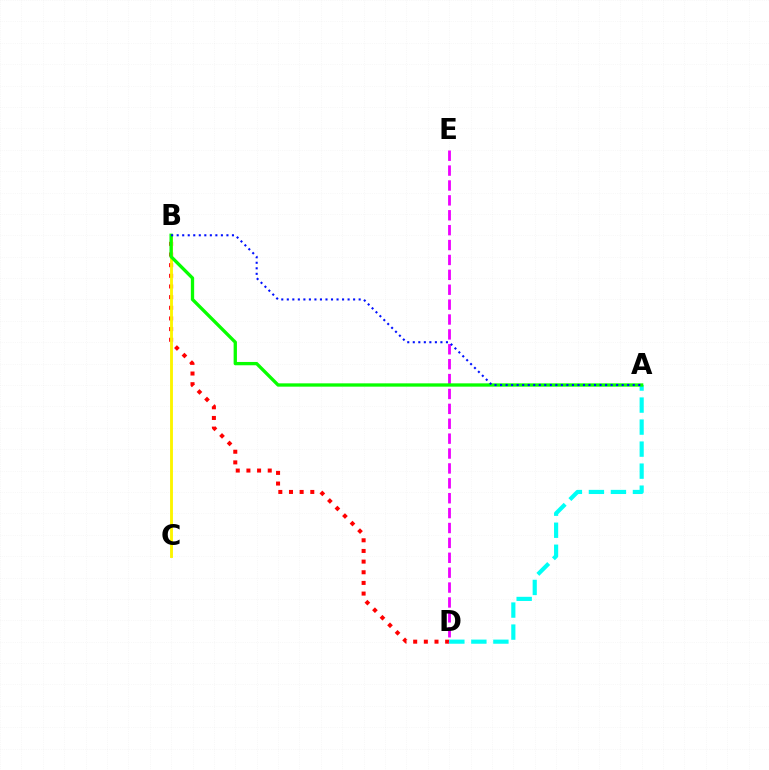{('B', 'D'): [{'color': '#ff0000', 'line_style': 'dotted', 'thickness': 2.9}], ('B', 'C'): [{'color': '#fcf500', 'line_style': 'solid', 'thickness': 2.07}], ('D', 'E'): [{'color': '#ee00ff', 'line_style': 'dashed', 'thickness': 2.02}], ('A', 'D'): [{'color': '#00fff6', 'line_style': 'dashed', 'thickness': 2.99}], ('A', 'B'): [{'color': '#08ff00', 'line_style': 'solid', 'thickness': 2.39}, {'color': '#0010ff', 'line_style': 'dotted', 'thickness': 1.5}]}